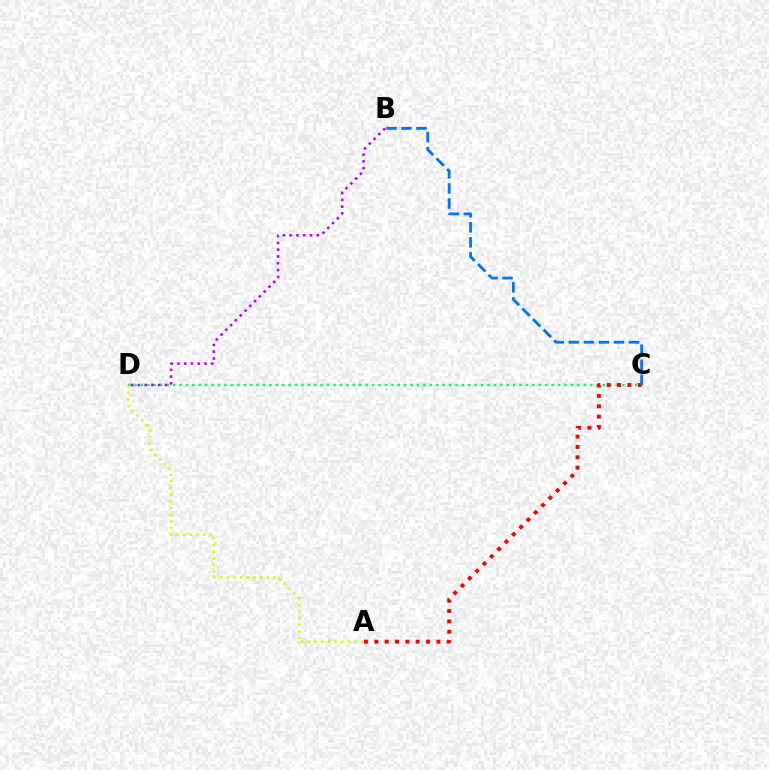{('C', 'D'): [{'color': '#00ff5c', 'line_style': 'dotted', 'thickness': 1.74}], ('A', 'C'): [{'color': '#ff0000', 'line_style': 'dotted', 'thickness': 2.81}], ('A', 'D'): [{'color': '#d1ff00', 'line_style': 'dotted', 'thickness': 1.8}], ('B', 'C'): [{'color': '#0074ff', 'line_style': 'dashed', 'thickness': 2.04}], ('B', 'D'): [{'color': '#b900ff', 'line_style': 'dotted', 'thickness': 1.84}]}